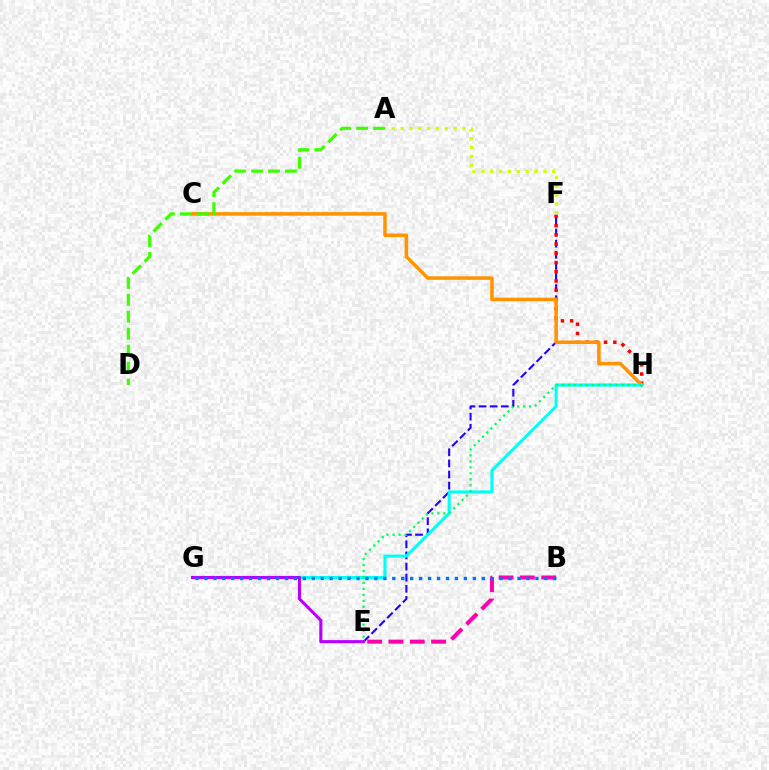{('E', 'F'): [{'color': '#2500ff', 'line_style': 'dashed', 'thickness': 1.51}], ('F', 'H'): [{'color': '#ff0000', 'line_style': 'dotted', 'thickness': 2.51}], ('B', 'E'): [{'color': '#ff00ac', 'line_style': 'dashed', 'thickness': 2.9}], ('C', 'H'): [{'color': '#ff9400', 'line_style': 'solid', 'thickness': 2.54}], ('A', 'D'): [{'color': '#3dff00', 'line_style': 'dashed', 'thickness': 2.3}], ('G', 'H'): [{'color': '#00fff6', 'line_style': 'solid', 'thickness': 2.23}], ('E', 'G'): [{'color': '#b900ff', 'line_style': 'solid', 'thickness': 2.22}], ('E', 'H'): [{'color': '#00ff5c', 'line_style': 'dotted', 'thickness': 1.62}], ('A', 'F'): [{'color': '#d1ff00', 'line_style': 'dotted', 'thickness': 2.4}], ('B', 'G'): [{'color': '#0074ff', 'line_style': 'dotted', 'thickness': 2.43}]}